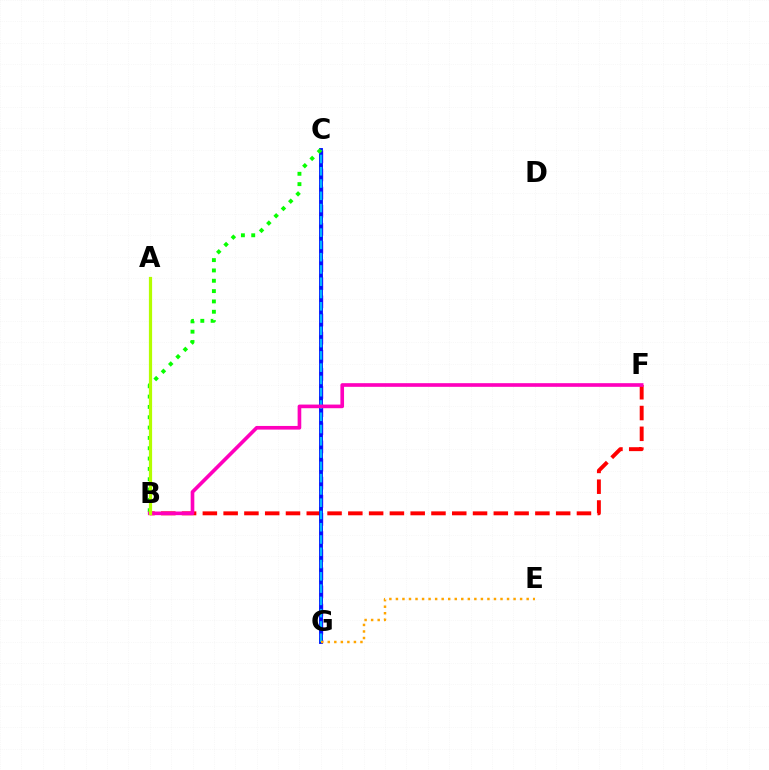{('C', 'G'): [{'color': '#9b00ff', 'line_style': 'dashed', 'thickness': 2.46}, {'color': '#00ff9d', 'line_style': 'dotted', 'thickness': 2.74}, {'color': '#0010ff', 'line_style': 'solid', 'thickness': 2.78}, {'color': '#00b5ff', 'line_style': 'dashed', 'thickness': 1.67}], ('B', 'F'): [{'color': '#ff0000', 'line_style': 'dashed', 'thickness': 2.82}, {'color': '#ff00bd', 'line_style': 'solid', 'thickness': 2.63}], ('B', 'C'): [{'color': '#08ff00', 'line_style': 'dotted', 'thickness': 2.81}], ('A', 'B'): [{'color': '#b3ff00', 'line_style': 'solid', 'thickness': 2.31}], ('E', 'G'): [{'color': '#ffa500', 'line_style': 'dotted', 'thickness': 1.78}]}